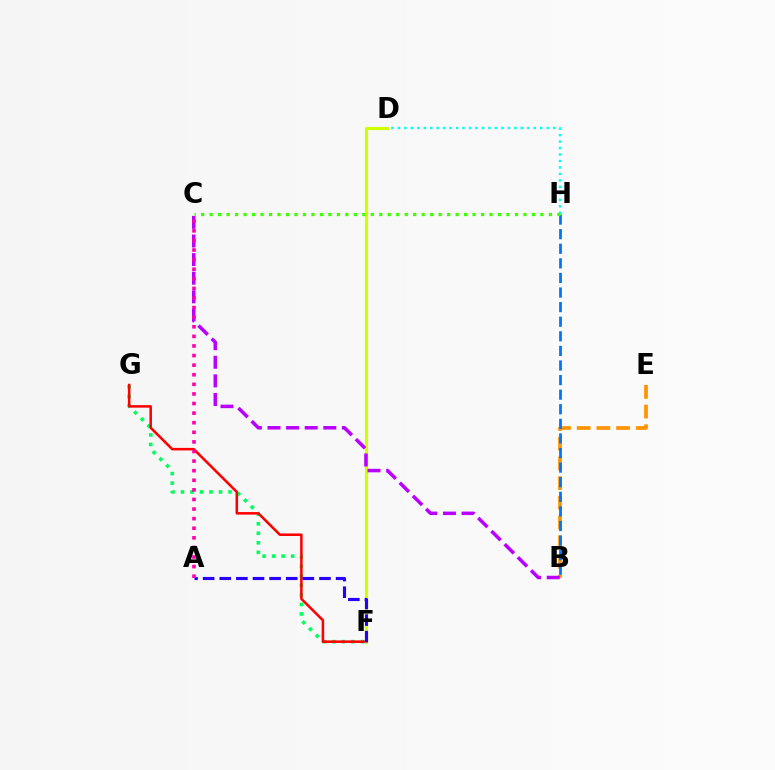{('F', 'G'): [{'color': '#00ff5c', 'line_style': 'dotted', 'thickness': 2.59}, {'color': '#ff0000', 'line_style': 'solid', 'thickness': 1.83}], ('B', 'E'): [{'color': '#ff9400', 'line_style': 'dashed', 'thickness': 2.68}], ('B', 'H'): [{'color': '#0074ff', 'line_style': 'dashed', 'thickness': 1.98}], ('D', 'H'): [{'color': '#00fff6', 'line_style': 'dotted', 'thickness': 1.76}], ('D', 'F'): [{'color': '#d1ff00', 'line_style': 'solid', 'thickness': 2.29}], ('A', 'F'): [{'color': '#2500ff', 'line_style': 'dashed', 'thickness': 2.26}], ('B', 'C'): [{'color': '#b900ff', 'line_style': 'dashed', 'thickness': 2.53}], ('C', 'H'): [{'color': '#3dff00', 'line_style': 'dotted', 'thickness': 2.3}], ('A', 'C'): [{'color': '#ff00ac', 'line_style': 'dotted', 'thickness': 2.61}]}